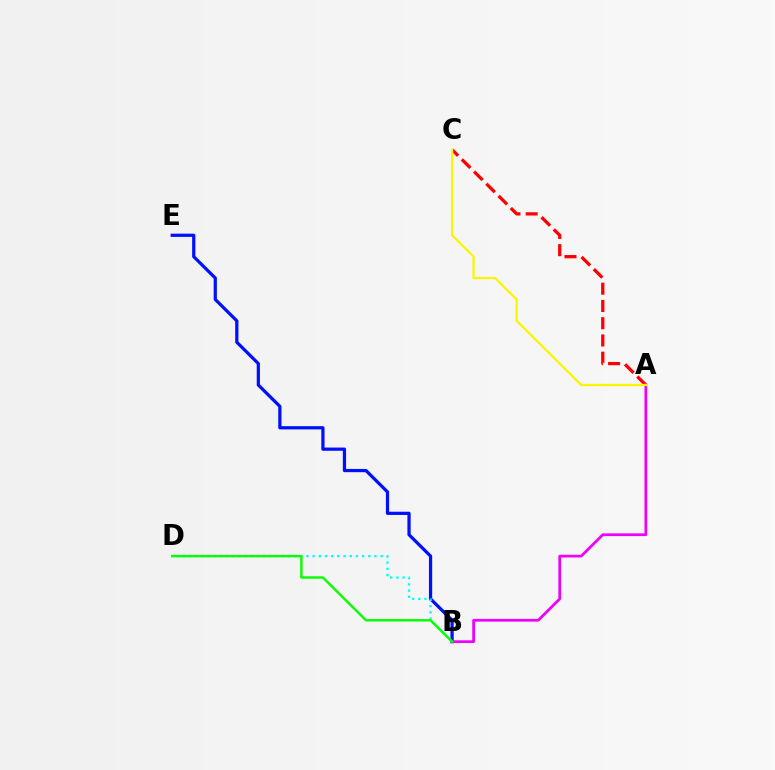{('A', 'C'): [{'color': '#ff0000', 'line_style': 'dashed', 'thickness': 2.34}, {'color': '#fcf500', 'line_style': 'solid', 'thickness': 1.64}], ('B', 'E'): [{'color': '#0010ff', 'line_style': 'solid', 'thickness': 2.33}], ('A', 'B'): [{'color': '#ee00ff', 'line_style': 'solid', 'thickness': 1.97}], ('B', 'D'): [{'color': '#00fff6', 'line_style': 'dotted', 'thickness': 1.68}, {'color': '#08ff00', 'line_style': 'solid', 'thickness': 1.75}]}